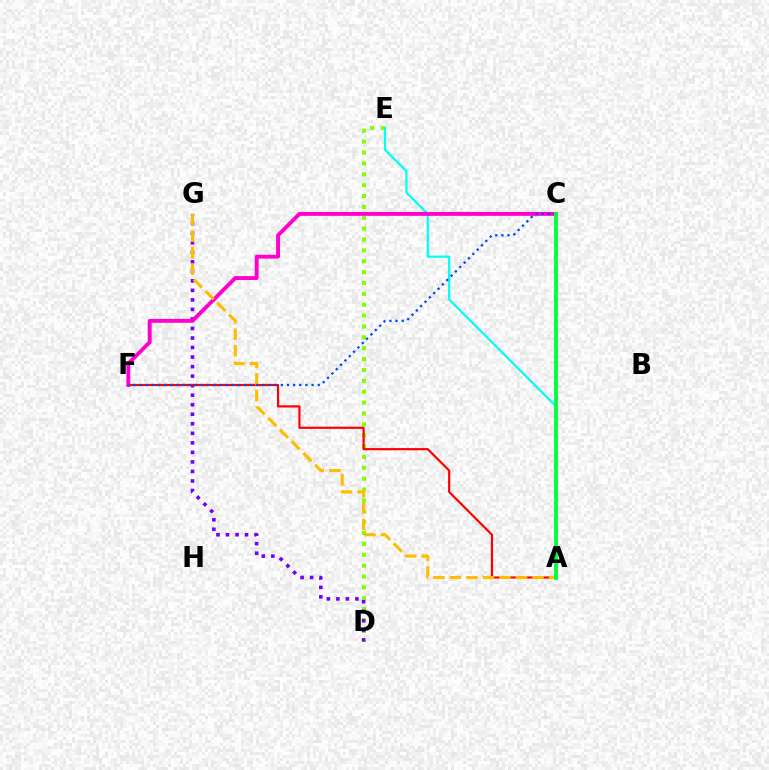{('D', 'E'): [{'color': '#84ff00', 'line_style': 'dotted', 'thickness': 2.95}], ('A', 'E'): [{'color': '#00fff6', 'line_style': 'solid', 'thickness': 1.62}], ('D', 'G'): [{'color': '#7200ff', 'line_style': 'dotted', 'thickness': 2.59}], ('A', 'F'): [{'color': '#ff0000', 'line_style': 'solid', 'thickness': 1.57}], ('C', 'F'): [{'color': '#ff00cf', 'line_style': 'solid', 'thickness': 2.81}, {'color': '#004bff', 'line_style': 'dotted', 'thickness': 1.67}], ('A', 'G'): [{'color': '#ffbd00', 'line_style': 'dashed', 'thickness': 2.25}], ('A', 'C'): [{'color': '#00ff39', 'line_style': 'solid', 'thickness': 2.74}]}